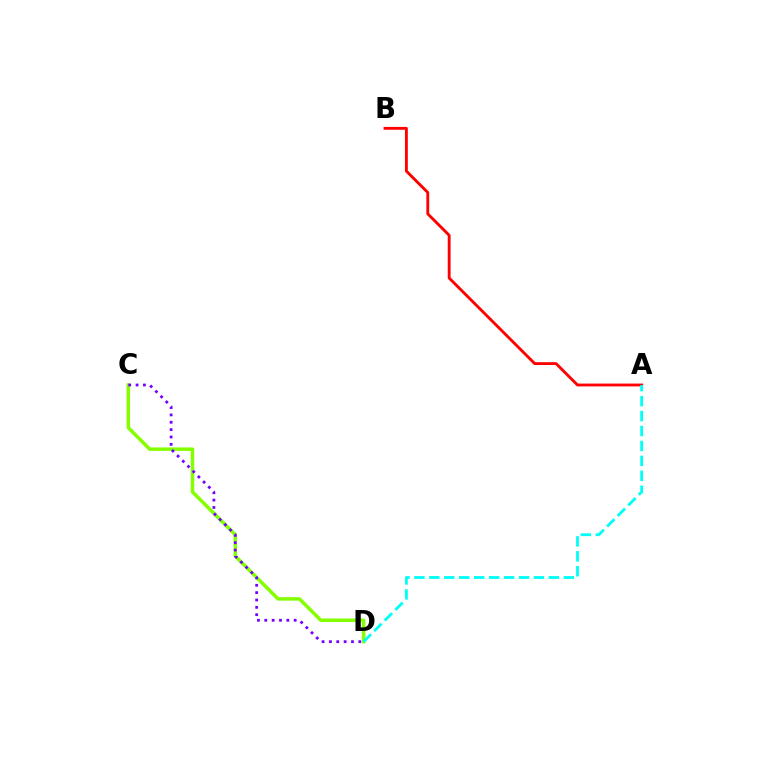{('A', 'B'): [{'color': '#ff0000', 'line_style': 'solid', 'thickness': 2.05}], ('C', 'D'): [{'color': '#84ff00', 'line_style': 'solid', 'thickness': 2.51}, {'color': '#7200ff', 'line_style': 'dotted', 'thickness': 2.0}], ('A', 'D'): [{'color': '#00fff6', 'line_style': 'dashed', 'thickness': 2.03}]}